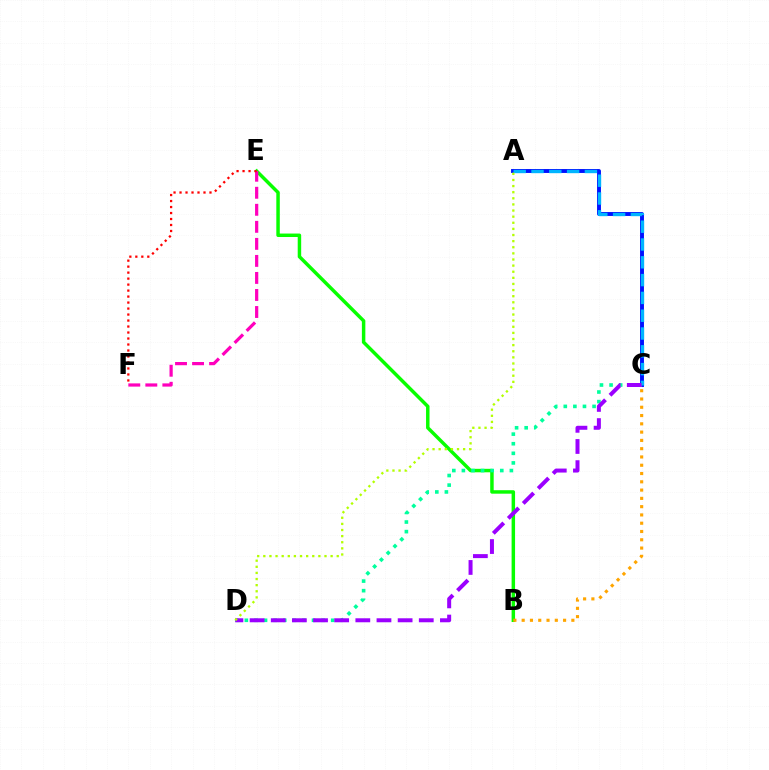{('A', 'C'): [{'color': '#0010ff', 'line_style': 'solid', 'thickness': 2.81}, {'color': '#00b5ff', 'line_style': 'dashed', 'thickness': 2.42}], ('B', 'E'): [{'color': '#08ff00', 'line_style': 'solid', 'thickness': 2.5}], ('E', 'F'): [{'color': '#ff00bd', 'line_style': 'dashed', 'thickness': 2.31}, {'color': '#ff0000', 'line_style': 'dotted', 'thickness': 1.63}], ('C', 'D'): [{'color': '#00ff9d', 'line_style': 'dotted', 'thickness': 2.61}, {'color': '#9b00ff', 'line_style': 'dashed', 'thickness': 2.87}], ('A', 'D'): [{'color': '#b3ff00', 'line_style': 'dotted', 'thickness': 1.66}], ('B', 'C'): [{'color': '#ffa500', 'line_style': 'dotted', 'thickness': 2.25}]}